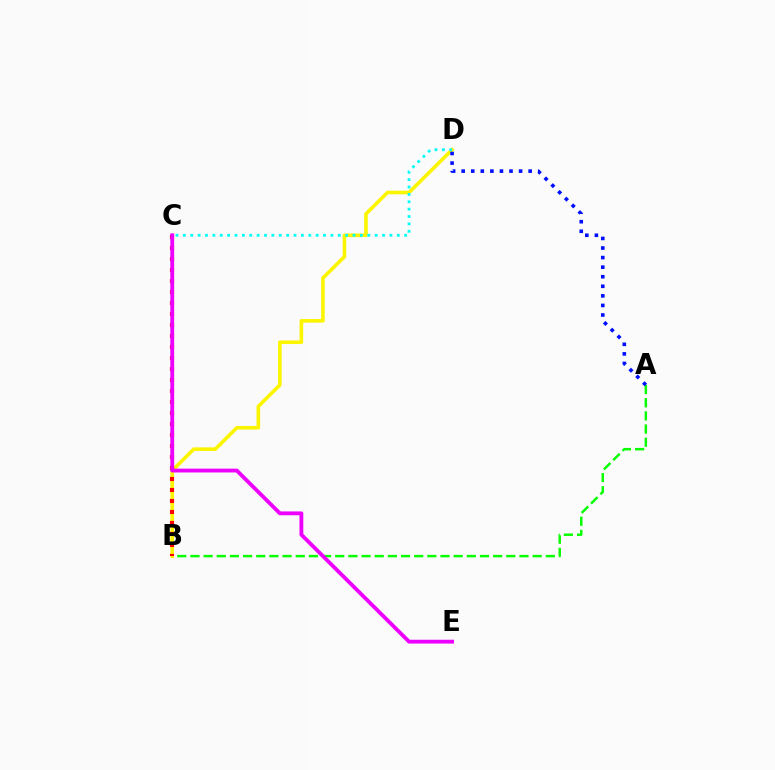{('A', 'B'): [{'color': '#08ff00', 'line_style': 'dashed', 'thickness': 1.79}], ('B', 'D'): [{'color': '#fcf500', 'line_style': 'solid', 'thickness': 2.59}], ('B', 'C'): [{'color': '#ff0000', 'line_style': 'dotted', 'thickness': 2.99}], ('C', 'D'): [{'color': '#00fff6', 'line_style': 'dotted', 'thickness': 2.0}], ('C', 'E'): [{'color': '#ee00ff', 'line_style': 'solid', 'thickness': 2.76}], ('A', 'D'): [{'color': '#0010ff', 'line_style': 'dotted', 'thickness': 2.6}]}